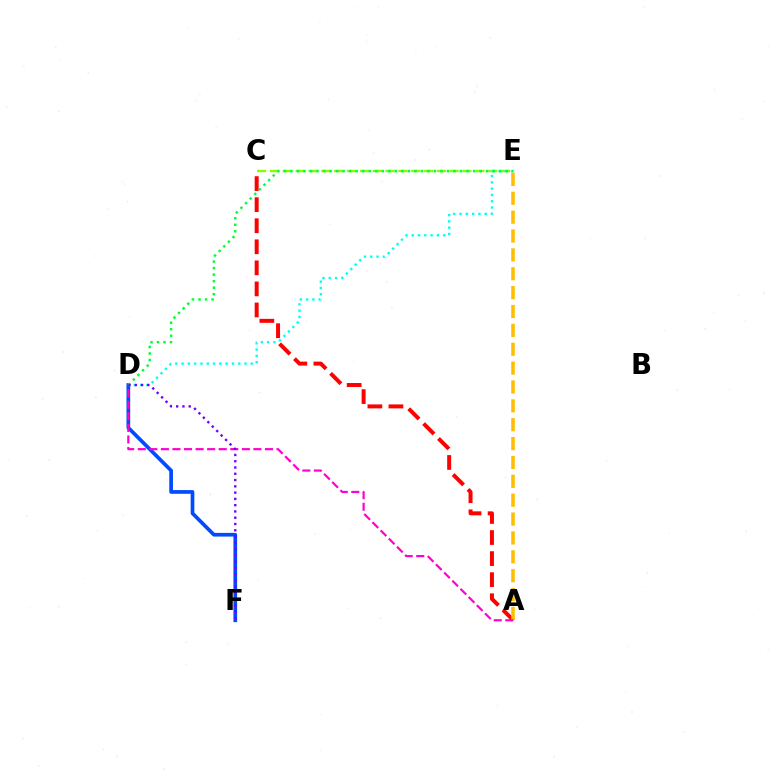{('A', 'C'): [{'color': '#ff0000', 'line_style': 'dashed', 'thickness': 2.86}], ('C', 'E'): [{'color': '#84ff00', 'line_style': 'dashed', 'thickness': 1.75}], ('A', 'E'): [{'color': '#ffbd00', 'line_style': 'dashed', 'thickness': 2.56}], ('D', 'F'): [{'color': '#004bff', 'line_style': 'solid', 'thickness': 2.66}, {'color': '#7200ff', 'line_style': 'dotted', 'thickness': 1.71}], ('D', 'E'): [{'color': '#00fff6', 'line_style': 'dotted', 'thickness': 1.71}, {'color': '#00ff39', 'line_style': 'dotted', 'thickness': 1.77}], ('A', 'D'): [{'color': '#ff00cf', 'line_style': 'dashed', 'thickness': 1.57}]}